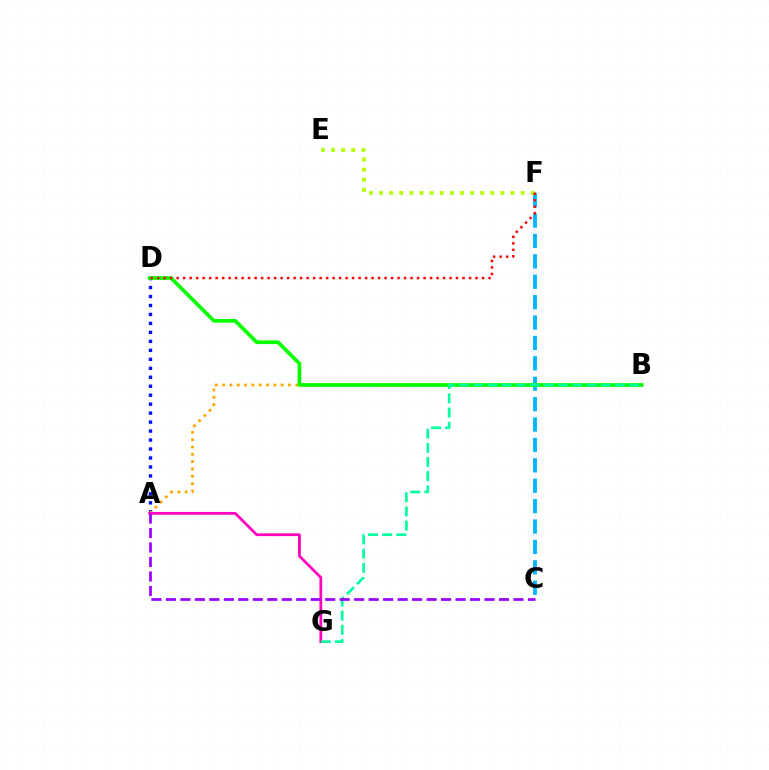{('A', 'D'): [{'color': '#0010ff', 'line_style': 'dotted', 'thickness': 2.44}], ('A', 'B'): [{'color': '#ffa500', 'line_style': 'dotted', 'thickness': 1.99}], ('C', 'F'): [{'color': '#00b5ff', 'line_style': 'dashed', 'thickness': 2.77}], ('A', 'G'): [{'color': '#ff00bd', 'line_style': 'solid', 'thickness': 2.0}], ('B', 'D'): [{'color': '#08ff00', 'line_style': 'solid', 'thickness': 2.67}], ('E', 'F'): [{'color': '#b3ff00', 'line_style': 'dotted', 'thickness': 2.75}], ('B', 'G'): [{'color': '#00ff9d', 'line_style': 'dashed', 'thickness': 1.92}], ('D', 'F'): [{'color': '#ff0000', 'line_style': 'dotted', 'thickness': 1.77}], ('A', 'C'): [{'color': '#9b00ff', 'line_style': 'dashed', 'thickness': 1.97}]}